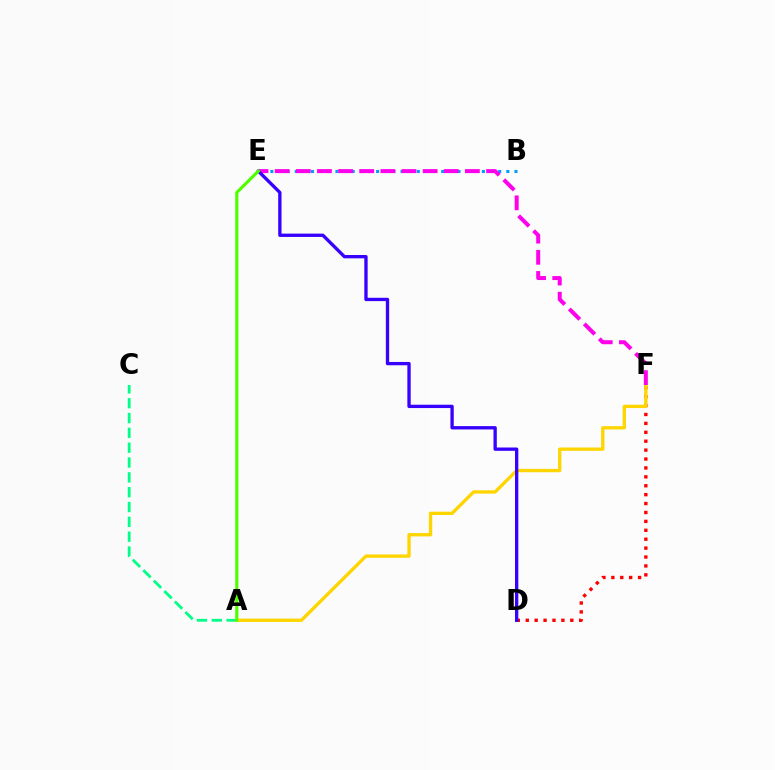{('D', 'F'): [{'color': '#ff0000', 'line_style': 'dotted', 'thickness': 2.42}], ('A', 'C'): [{'color': '#00ff86', 'line_style': 'dashed', 'thickness': 2.02}], ('B', 'E'): [{'color': '#009eff', 'line_style': 'dotted', 'thickness': 2.21}], ('A', 'F'): [{'color': '#ffd500', 'line_style': 'solid', 'thickness': 2.4}], ('E', 'F'): [{'color': '#ff00ed', 'line_style': 'dashed', 'thickness': 2.87}], ('D', 'E'): [{'color': '#3700ff', 'line_style': 'solid', 'thickness': 2.39}], ('A', 'E'): [{'color': '#4fff00', 'line_style': 'solid', 'thickness': 2.28}]}